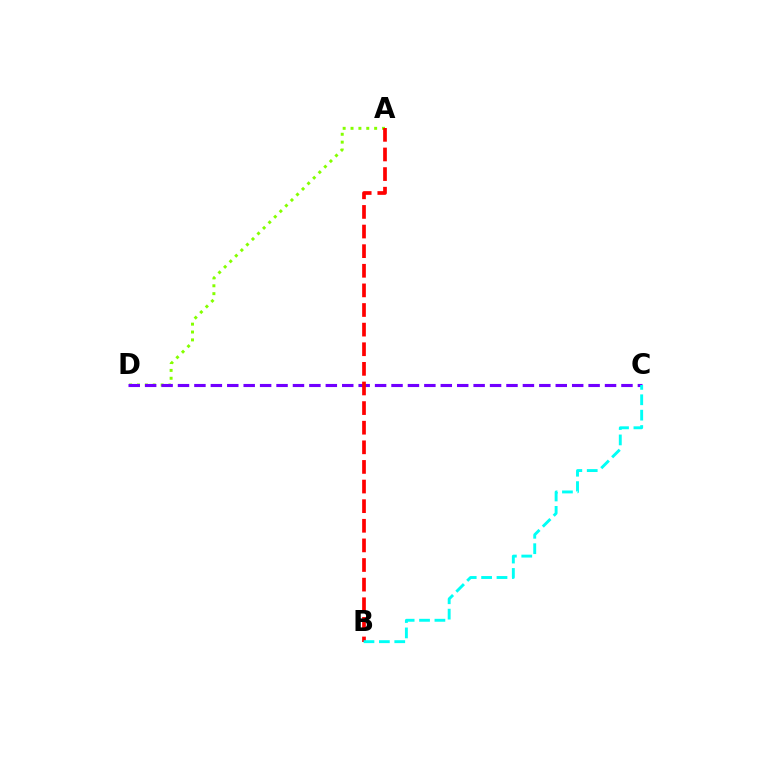{('A', 'D'): [{'color': '#84ff00', 'line_style': 'dotted', 'thickness': 2.14}], ('C', 'D'): [{'color': '#7200ff', 'line_style': 'dashed', 'thickness': 2.23}], ('A', 'B'): [{'color': '#ff0000', 'line_style': 'dashed', 'thickness': 2.66}], ('B', 'C'): [{'color': '#00fff6', 'line_style': 'dashed', 'thickness': 2.09}]}